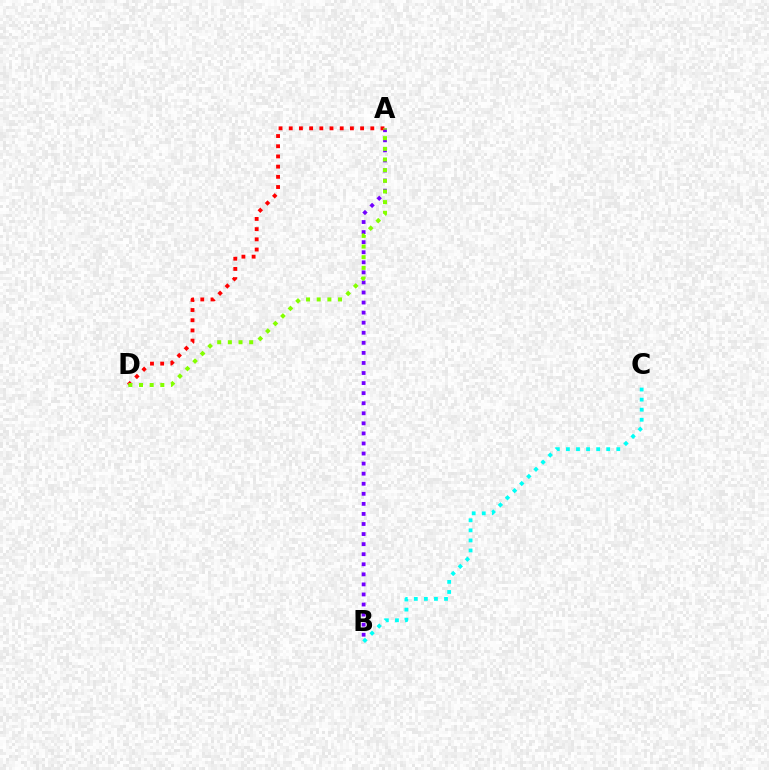{('A', 'B'): [{'color': '#7200ff', 'line_style': 'dotted', 'thickness': 2.73}], ('A', 'D'): [{'color': '#ff0000', 'line_style': 'dotted', 'thickness': 2.77}, {'color': '#84ff00', 'line_style': 'dotted', 'thickness': 2.9}], ('B', 'C'): [{'color': '#00fff6', 'line_style': 'dotted', 'thickness': 2.74}]}